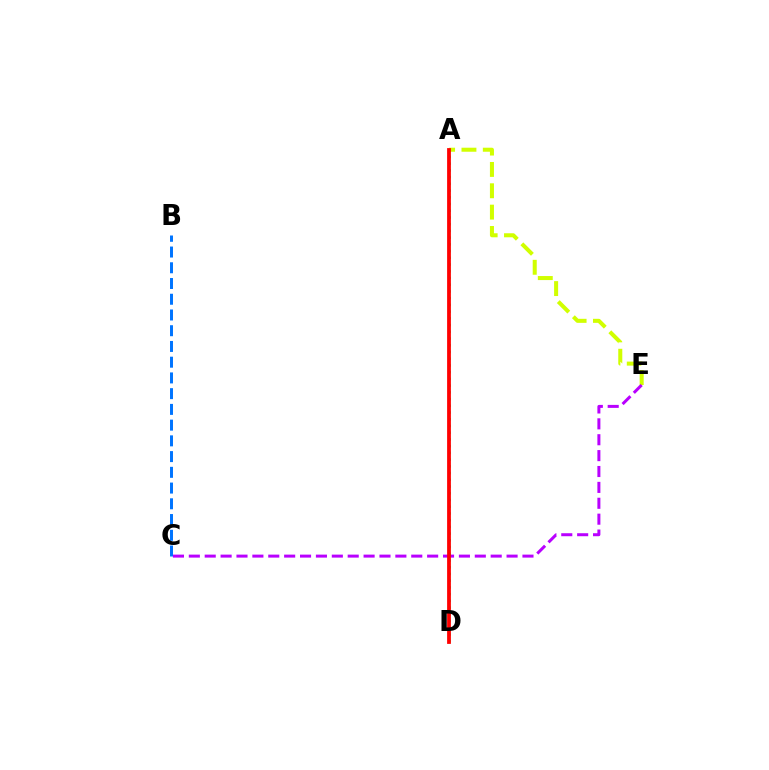{('A', 'E'): [{'color': '#d1ff00', 'line_style': 'dashed', 'thickness': 2.9}], ('A', 'D'): [{'color': '#00ff5c', 'line_style': 'dotted', 'thickness': 1.83}, {'color': '#ff0000', 'line_style': 'solid', 'thickness': 2.72}], ('C', 'E'): [{'color': '#b900ff', 'line_style': 'dashed', 'thickness': 2.16}], ('B', 'C'): [{'color': '#0074ff', 'line_style': 'dashed', 'thickness': 2.14}]}